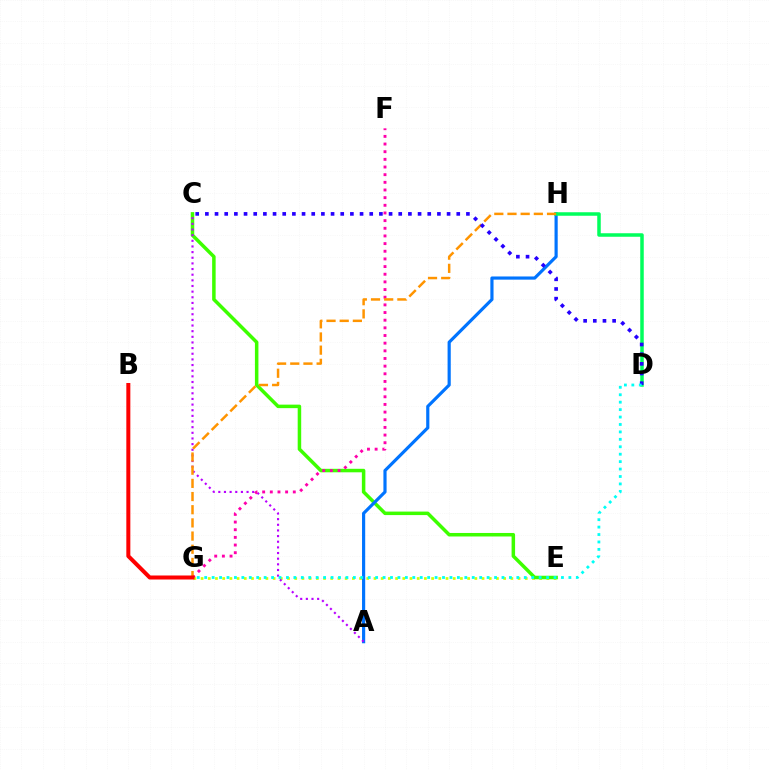{('E', 'G'): [{'color': '#d1ff00', 'line_style': 'dotted', 'thickness': 1.96}], ('C', 'E'): [{'color': '#3dff00', 'line_style': 'solid', 'thickness': 2.52}], ('A', 'H'): [{'color': '#0074ff', 'line_style': 'solid', 'thickness': 2.28}], ('A', 'C'): [{'color': '#b900ff', 'line_style': 'dotted', 'thickness': 1.53}], ('D', 'H'): [{'color': '#00ff5c', 'line_style': 'solid', 'thickness': 2.53}], ('F', 'G'): [{'color': '#ff00ac', 'line_style': 'dotted', 'thickness': 2.08}], ('G', 'H'): [{'color': '#ff9400', 'line_style': 'dashed', 'thickness': 1.79}], ('C', 'D'): [{'color': '#2500ff', 'line_style': 'dotted', 'thickness': 2.63}], ('B', 'G'): [{'color': '#ff0000', 'line_style': 'solid', 'thickness': 2.89}], ('D', 'G'): [{'color': '#00fff6', 'line_style': 'dotted', 'thickness': 2.02}]}